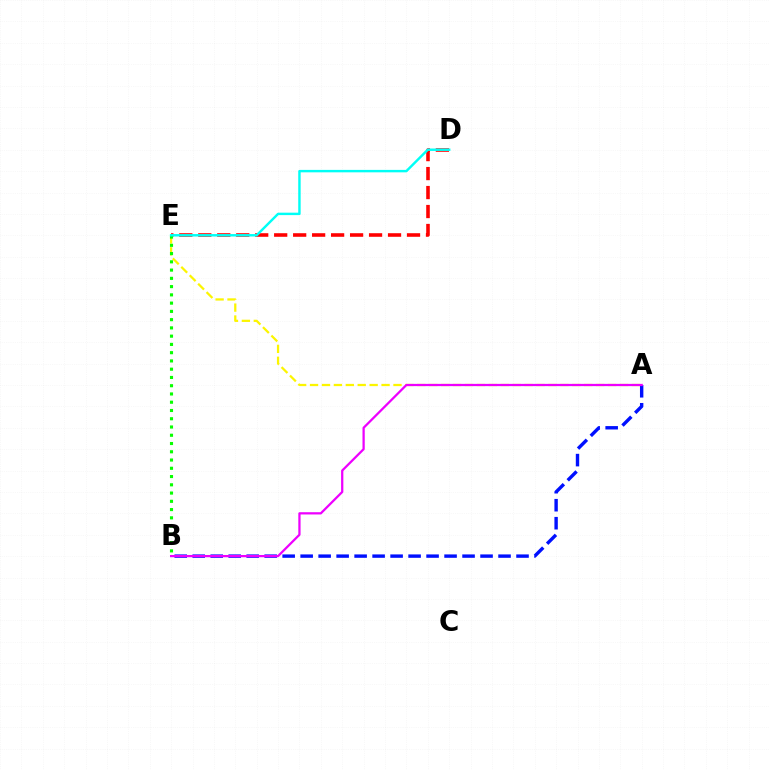{('D', 'E'): [{'color': '#ff0000', 'line_style': 'dashed', 'thickness': 2.58}, {'color': '#00fff6', 'line_style': 'solid', 'thickness': 1.75}], ('A', 'E'): [{'color': '#fcf500', 'line_style': 'dashed', 'thickness': 1.62}], ('B', 'E'): [{'color': '#08ff00', 'line_style': 'dotted', 'thickness': 2.24}], ('A', 'B'): [{'color': '#0010ff', 'line_style': 'dashed', 'thickness': 2.44}, {'color': '#ee00ff', 'line_style': 'solid', 'thickness': 1.62}]}